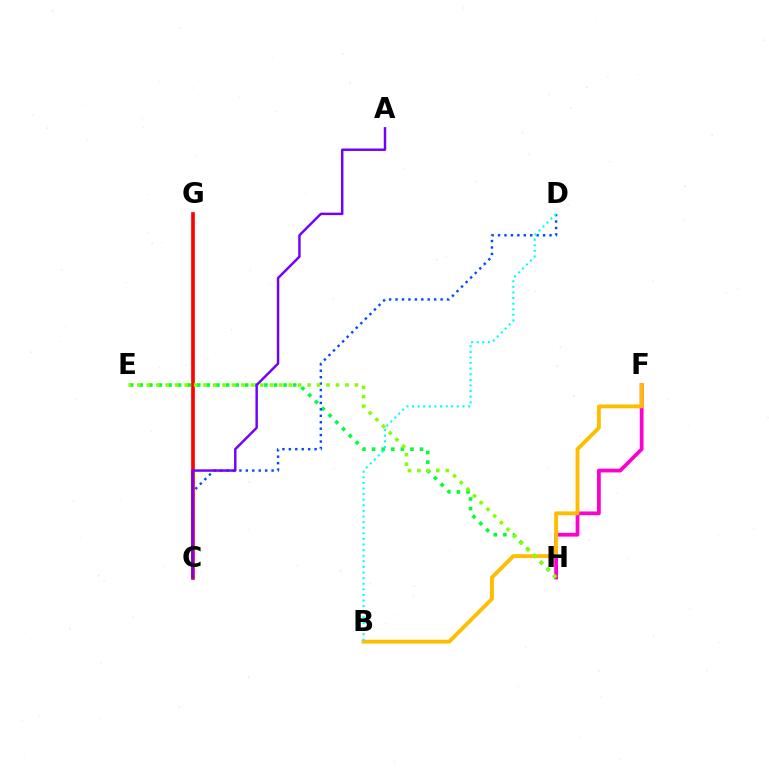{('E', 'H'): [{'color': '#00ff39', 'line_style': 'dotted', 'thickness': 2.61}, {'color': '#84ff00', 'line_style': 'dotted', 'thickness': 2.57}], ('F', 'H'): [{'color': '#ff00cf', 'line_style': 'solid', 'thickness': 2.71}], ('C', 'D'): [{'color': '#004bff', 'line_style': 'dotted', 'thickness': 1.75}], ('B', 'F'): [{'color': '#ffbd00', 'line_style': 'solid', 'thickness': 2.77}], ('C', 'G'): [{'color': '#ff0000', 'line_style': 'solid', 'thickness': 2.64}], ('B', 'D'): [{'color': '#00fff6', 'line_style': 'dotted', 'thickness': 1.52}], ('A', 'C'): [{'color': '#7200ff', 'line_style': 'solid', 'thickness': 1.77}]}